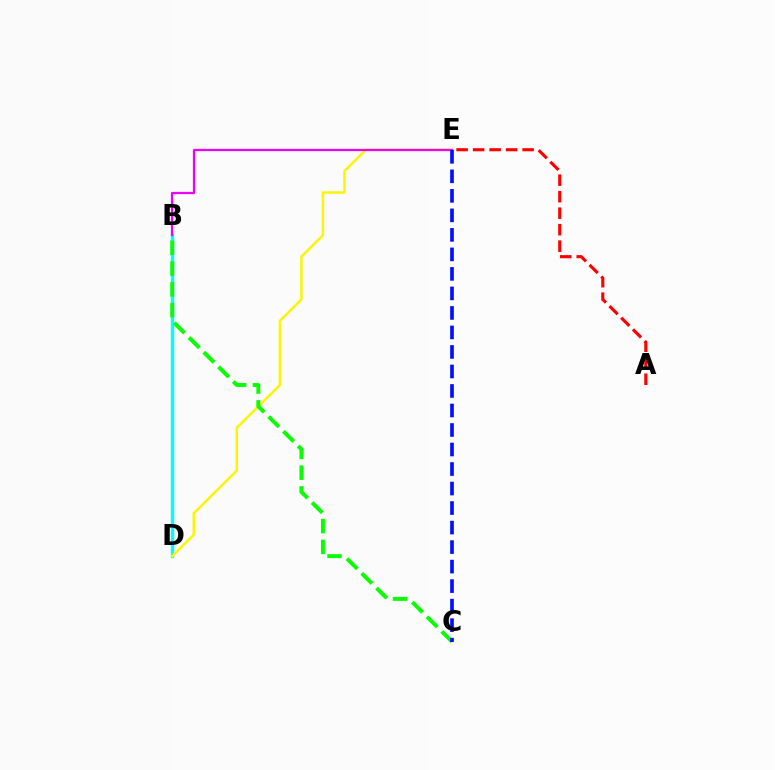{('B', 'D'): [{'color': '#00fff6', 'line_style': 'solid', 'thickness': 2.43}], ('D', 'E'): [{'color': '#fcf500', 'line_style': 'solid', 'thickness': 1.76}], ('B', 'C'): [{'color': '#08ff00', 'line_style': 'dashed', 'thickness': 2.83}], ('B', 'E'): [{'color': '#ee00ff', 'line_style': 'solid', 'thickness': 1.61}], ('A', 'E'): [{'color': '#ff0000', 'line_style': 'dashed', 'thickness': 2.24}], ('C', 'E'): [{'color': '#0010ff', 'line_style': 'dashed', 'thickness': 2.65}]}